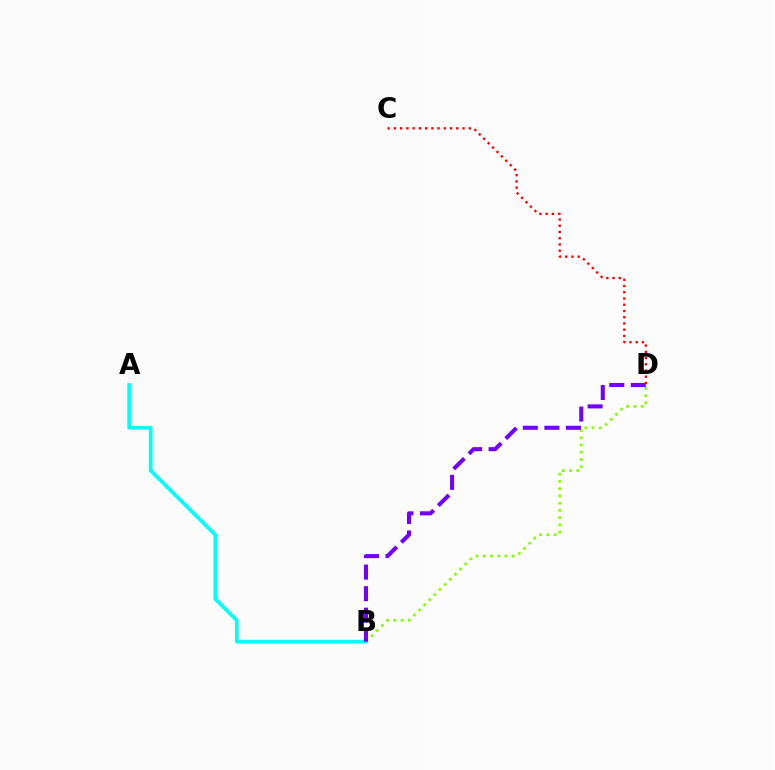{('B', 'D'): [{'color': '#84ff00', 'line_style': 'dotted', 'thickness': 1.97}, {'color': '#7200ff', 'line_style': 'dashed', 'thickness': 2.93}], ('A', 'B'): [{'color': '#00fff6', 'line_style': 'solid', 'thickness': 2.68}], ('C', 'D'): [{'color': '#ff0000', 'line_style': 'dotted', 'thickness': 1.69}]}